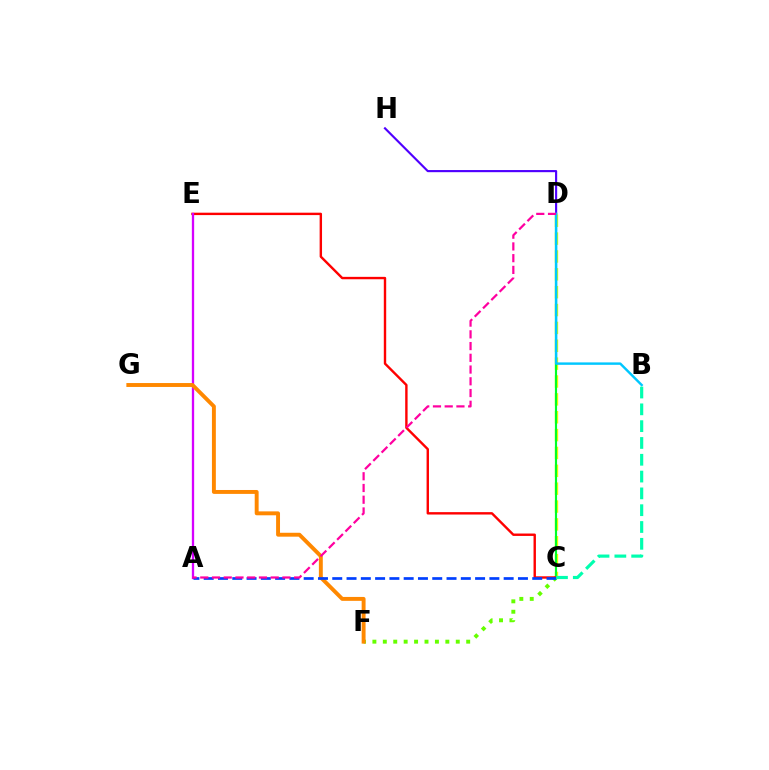{('D', 'H'): [{'color': '#4f00ff', 'line_style': 'solid', 'thickness': 1.54}], ('C', 'D'): [{'color': '#eeff00', 'line_style': 'dashed', 'thickness': 2.43}, {'color': '#00ff27', 'line_style': 'solid', 'thickness': 1.55}], ('B', 'D'): [{'color': '#00c7ff', 'line_style': 'solid', 'thickness': 1.75}], ('C', 'F'): [{'color': '#66ff00', 'line_style': 'dotted', 'thickness': 2.83}], ('C', 'E'): [{'color': '#ff0000', 'line_style': 'solid', 'thickness': 1.73}], ('A', 'E'): [{'color': '#d600ff', 'line_style': 'solid', 'thickness': 1.66}], ('F', 'G'): [{'color': '#ff8800', 'line_style': 'solid', 'thickness': 2.82}], ('A', 'C'): [{'color': '#003fff', 'line_style': 'dashed', 'thickness': 1.94}], ('B', 'C'): [{'color': '#00ffaf', 'line_style': 'dashed', 'thickness': 2.28}], ('A', 'D'): [{'color': '#ff00a0', 'line_style': 'dashed', 'thickness': 1.59}]}